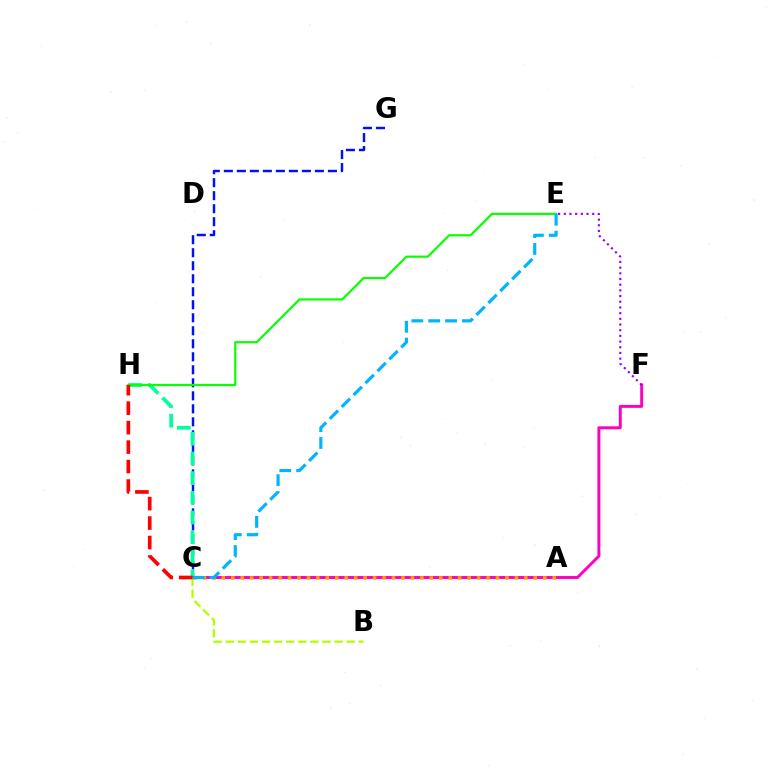{('C', 'G'): [{'color': '#0010ff', 'line_style': 'dashed', 'thickness': 1.77}], ('C', 'H'): [{'color': '#00ff9d', 'line_style': 'dashed', 'thickness': 2.68}, {'color': '#ff0000', 'line_style': 'dashed', 'thickness': 2.65}], ('C', 'F'): [{'color': '#ff00bd', 'line_style': 'solid', 'thickness': 2.11}], ('B', 'C'): [{'color': '#b3ff00', 'line_style': 'dashed', 'thickness': 1.64}], ('E', 'H'): [{'color': '#08ff00', 'line_style': 'solid', 'thickness': 1.58}], ('E', 'F'): [{'color': '#9b00ff', 'line_style': 'dotted', 'thickness': 1.55}], ('A', 'C'): [{'color': '#ffa500', 'line_style': 'dotted', 'thickness': 2.57}], ('C', 'E'): [{'color': '#00b5ff', 'line_style': 'dashed', 'thickness': 2.29}]}